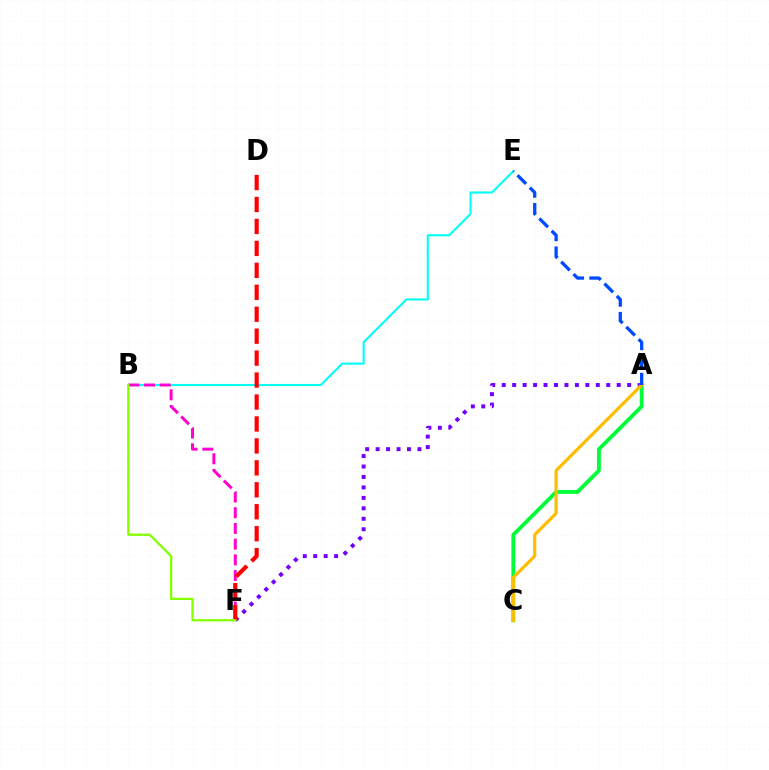{('A', 'F'): [{'color': '#7200ff', 'line_style': 'dotted', 'thickness': 2.84}], ('B', 'E'): [{'color': '#00fff6', 'line_style': 'solid', 'thickness': 1.51}], ('A', 'C'): [{'color': '#00ff39', 'line_style': 'solid', 'thickness': 2.78}, {'color': '#ffbd00', 'line_style': 'solid', 'thickness': 2.3}], ('B', 'F'): [{'color': '#ff00cf', 'line_style': 'dashed', 'thickness': 2.13}, {'color': '#84ff00', 'line_style': 'solid', 'thickness': 1.64}], ('D', 'F'): [{'color': '#ff0000', 'line_style': 'dashed', 'thickness': 2.98}], ('A', 'E'): [{'color': '#004bff', 'line_style': 'dashed', 'thickness': 2.37}]}